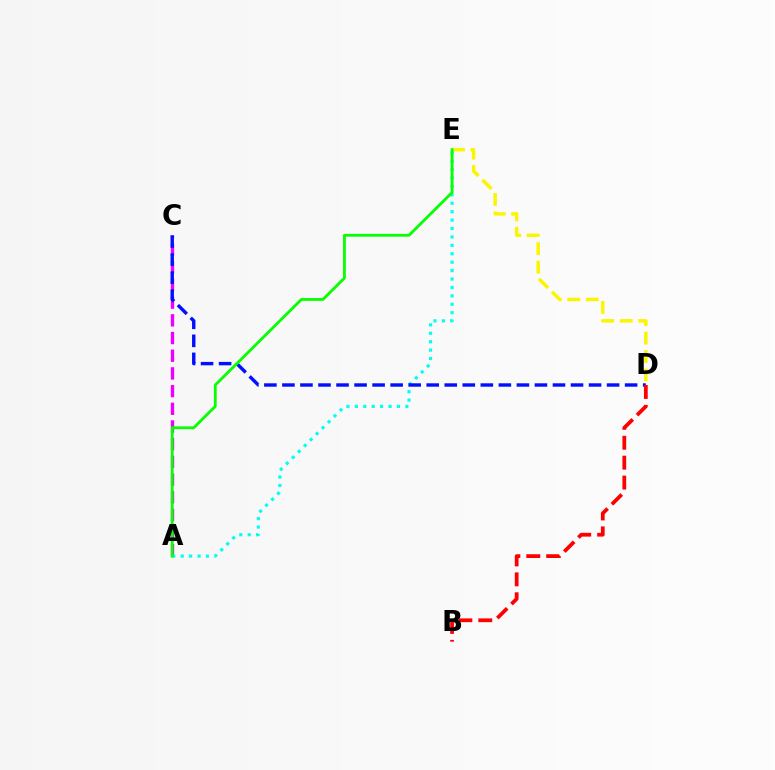{('A', 'C'): [{'color': '#ee00ff', 'line_style': 'dashed', 'thickness': 2.4}], ('D', 'E'): [{'color': '#fcf500', 'line_style': 'dashed', 'thickness': 2.51}], ('A', 'E'): [{'color': '#00fff6', 'line_style': 'dotted', 'thickness': 2.29}, {'color': '#08ff00', 'line_style': 'solid', 'thickness': 2.03}], ('C', 'D'): [{'color': '#0010ff', 'line_style': 'dashed', 'thickness': 2.45}], ('B', 'D'): [{'color': '#ff0000', 'line_style': 'dashed', 'thickness': 2.71}]}